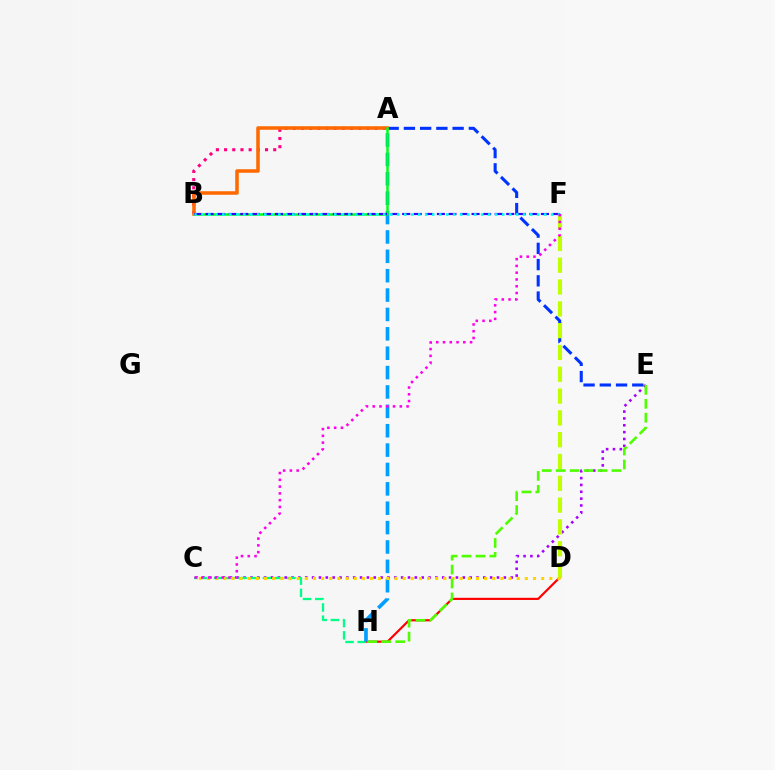{('D', 'H'): [{'color': '#ff0000', 'line_style': 'solid', 'thickness': 1.57}], ('A', 'B'): [{'color': '#ff0082', 'line_style': 'dotted', 'thickness': 2.22}, {'color': '#ff6a00', 'line_style': 'solid', 'thickness': 2.55}, {'color': '#00ff1b', 'line_style': 'solid', 'thickness': 1.8}], ('C', 'E'): [{'color': '#a700ff', 'line_style': 'dotted', 'thickness': 1.86}], ('A', 'E'): [{'color': '#0033ff', 'line_style': 'dashed', 'thickness': 2.21}], ('D', 'F'): [{'color': '#bfff00', 'line_style': 'dashed', 'thickness': 2.96}], ('C', 'H'): [{'color': '#00ff86', 'line_style': 'dashed', 'thickness': 1.66}], ('A', 'H'): [{'color': '#009eff', 'line_style': 'dashed', 'thickness': 2.63}], ('B', 'F'): [{'color': '#3700ff', 'line_style': 'dashed', 'thickness': 1.57}, {'color': '#00fff6', 'line_style': 'dotted', 'thickness': 1.9}], ('C', 'D'): [{'color': '#ffd500', 'line_style': 'dotted', 'thickness': 2.21}], ('E', 'H'): [{'color': '#4fff00', 'line_style': 'dashed', 'thickness': 1.89}], ('C', 'F'): [{'color': '#ff00ed', 'line_style': 'dotted', 'thickness': 1.84}]}